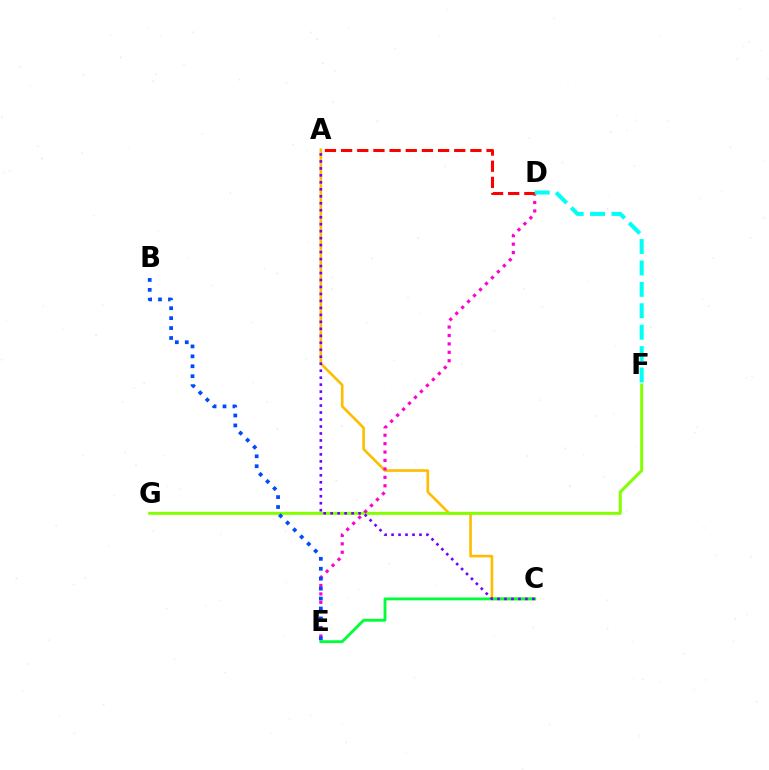{('A', 'C'): [{'color': '#ffbd00', 'line_style': 'solid', 'thickness': 1.89}, {'color': '#7200ff', 'line_style': 'dotted', 'thickness': 1.9}], ('F', 'G'): [{'color': '#84ff00', 'line_style': 'solid', 'thickness': 2.16}], ('C', 'E'): [{'color': '#00ff39', 'line_style': 'solid', 'thickness': 2.06}], ('D', 'E'): [{'color': '#ff00cf', 'line_style': 'dotted', 'thickness': 2.29}], ('A', 'D'): [{'color': '#ff0000', 'line_style': 'dashed', 'thickness': 2.2}], ('D', 'F'): [{'color': '#00fff6', 'line_style': 'dashed', 'thickness': 2.91}], ('B', 'E'): [{'color': '#004bff', 'line_style': 'dotted', 'thickness': 2.7}]}